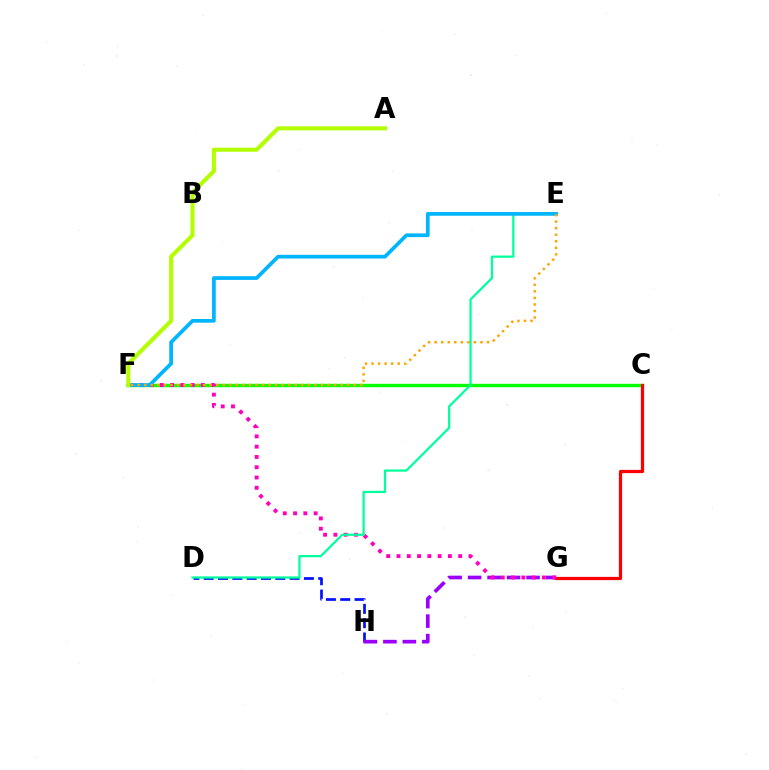{('C', 'F'): [{'color': '#08ff00', 'line_style': 'solid', 'thickness': 2.43}], ('D', 'H'): [{'color': '#0010ff', 'line_style': 'dashed', 'thickness': 1.95}], ('G', 'H'): [{'color': '#9b00ff', 'line_style': 'dashed', 'thickness': 2.65}], ('C', 'G'): [{'color': '#ff0000', 'line_style': 'solid', 'thickness': 2.33}], ('F', 'G'): [{'color': '#ff00bd', 'line_style': 'dotted', 'thickness': 2.79}], ('D', 'E'): [{'color': '#00ff9d', 'line_style': 'solid', 'thickness': 1.61}], ('E', 'F'): [{'color': '#00b5ff', 'line_style': 'solid', 'thickness': 2.67}, {'color': '#ffa500', 'line_style': 'dotted', 'thickness': 1.78}], ('A', 'F'): [{'color': '#b3ff00', 'line_style': 'solid', 'thickness': 2.93}]}